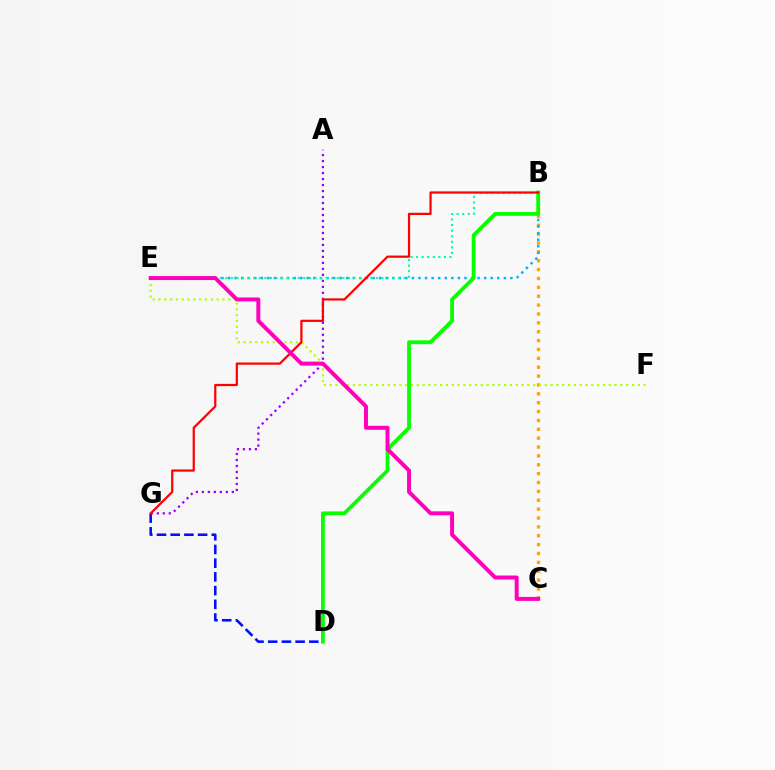{('D', 'G'): [{'color': '#0010ff', 'line_style': 'dashed', 'thickness': 1.86}], ('A', 'G'): [{'color': '#9b00ff', 'line_style': 'dotted', 'thickness': 1.63}], ('B', 'C'): [{'color': '#ffa500', 'line_style': 'dotted', 'thickness': 2.41}], ('B', 'E'): [{'color': '#00b5ff', 'line_style': 'dotted', 'thickness': 1.78}, {'color': '#00ff9d', 'line_style': 'dotted', 'thickness': 1.51}], ('E', 'F'): [{'color': '#b3ff00', 'line_style': 'dotted', 'thickness': 1.58}], ('B', 'D'): [{'color': '#08ff00', 'line_style': 'solid', 'thickness': 2.73}], ('B', 'G'): [{'color': '#ff0000', 'line_style': 'solid', 'thickness': 1.6}], ('C', 'E'): [{'color': '#ff00bd', 'line_style': 'solid', 'thickness': 2.85}]}